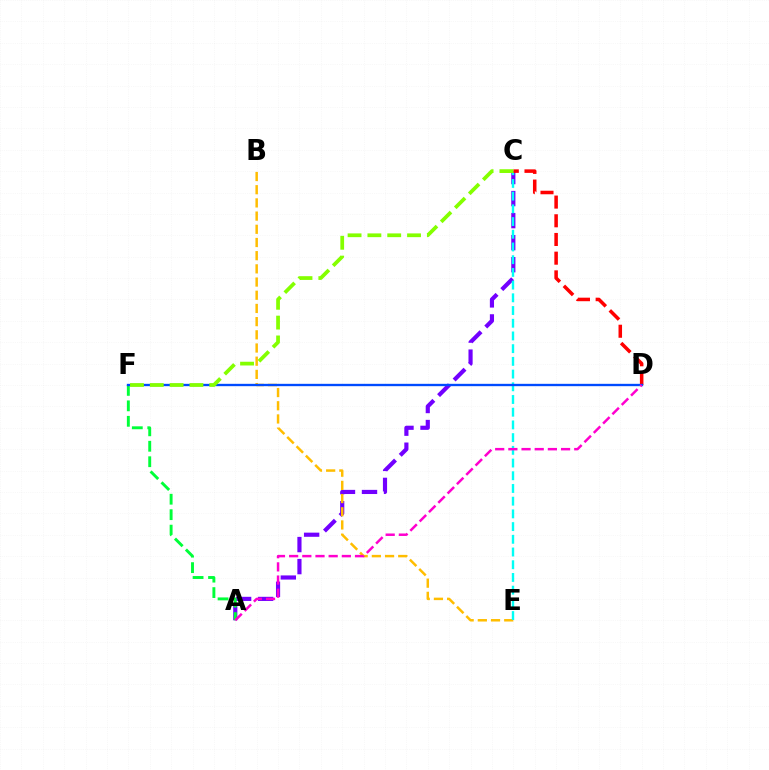{('A', 'C'): [{'color': '#7200ff', 'line_style': 'dashed', 'thickness': 2.99}], ('B', 'E'): [{'color': '#ffbd00', 'line_style': 'dashed', 'thickness': 1.79}], ('C', 'E'): [{'color': '#00fff6', 'line_style': 'dashed', 'thickness': 1.73}], ('C', 'D'): [{'color': '#ff0000', 'line_style': 'dashed', 'thickness': 2.54}], ('A', 'F'): [{'color': '#00ff39', 'line_style': 'dashed', 'thickness': 2.1}], ('D', 'F'): [{'color': '#004bff', 'line_style': 'solid', 'thickness': 1.68}], ('C', 'F'): [{'color': '#84ff00', 'line_style': 'dashed', 'thickness': 2.69}], ('A', 'D'): [{'color': '#ff00cf', 'line_style': 'dashed', 'thickness': 1.79}]}